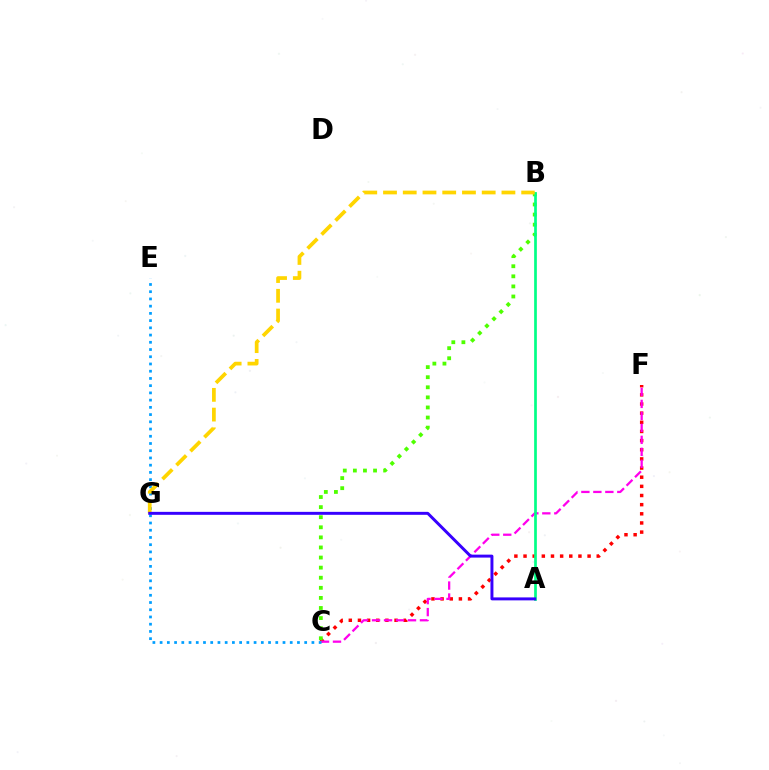{('C', 'F'): [{'color': '#ff0000', 'line_style': 'dotted', 'thickness': 2.49}, {'color': '#ff00ed', 'line_style': 'dashed', 'thickness': 1.63}], ('B', 'C'): [{'color': '#4fff00', 'line_style': 'dotted', 'thickness': 2.74}], ('C', 'E'): [{'color': '#009eff', 'line_style': 'dotted', 'thickness': 1.96}], ('A', 'B'): [{'color': '#00ff86', 'line_style': 'solid', 'thickness': 1.95}], ('B', 'G'): [{'color': '#ffd500', 'line_style': 'dashed', 'thickness': 2.68}], ('A', 'G'): [{'color': '#3700ff', 'line_style': 'solid', 'thickness': 2.13}]}